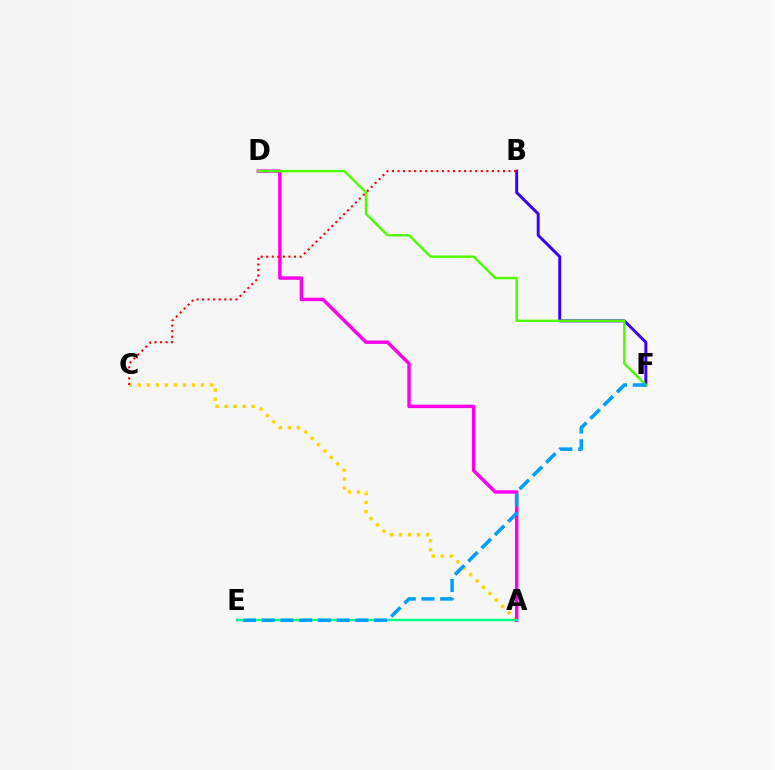{('A', 'C'): [{'color': '#ffd500', 'line_style': 'dotted', 'thickness': 2.45}], ('A', 'D'): [{'color': '#ff00ed', 'line_style': 'solid', 'thickness': 2.48}], ('B', 'F'): [{'color': '#3700ff', 'line_style': 'solid', 'thickness': 2.12}], ('D', 'F'): [{'color': '#4fff00', 'line_style': 'solid', 'thickness': 1.76}], ('B', 'C'): [{'color': '#ff0000', 'line_style': 'dotted', 'thickness': 1.51}], ('A', 'E'): [{'color': '#00ff86', 'line_style': 'solid', 'thickness': 1.75}], ('E', 'F'): [{'color': '#009eff', 'line_style': 'dashed', 'thickness': 2.55}]}